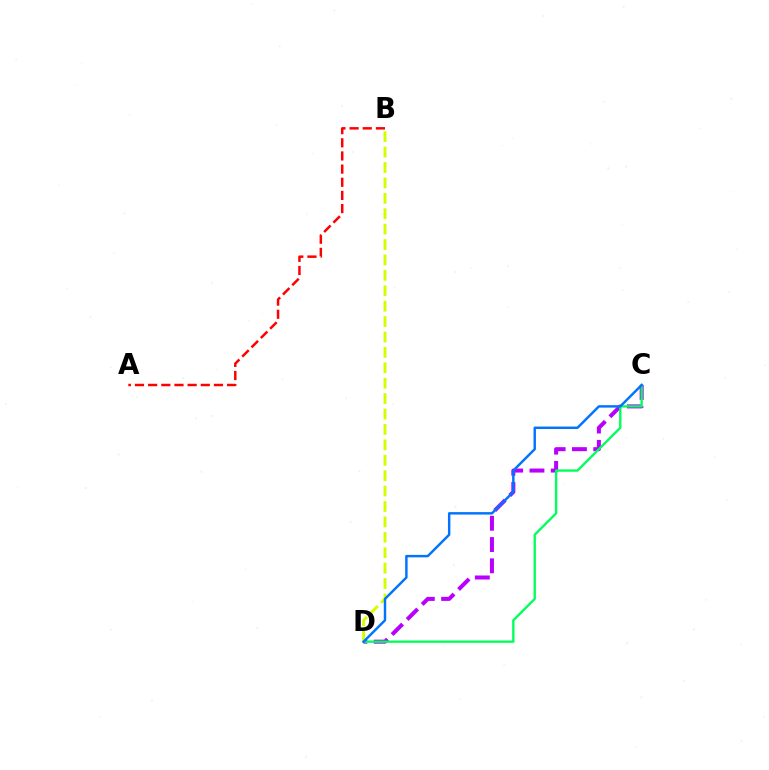{('C', 'D'): [{'color': '#b900ff', 'line_style': 'dashed', 'thickness': 2.89}, {'color': '#00ff5c', 'line_style': 'solid', 'thickness': 1.69}, {'color': '#0074ff', 'line_style': 'solid', 'thickness': 1.76}], ('B', 'D'): [{'color': '#d1ff00', 'line_style': 'dashed', 'thickness': 2.09}], ('A', 'B'): [{'color': '#ff0000', 'line_style': 'dashed', 'thickness': 1.79}]}